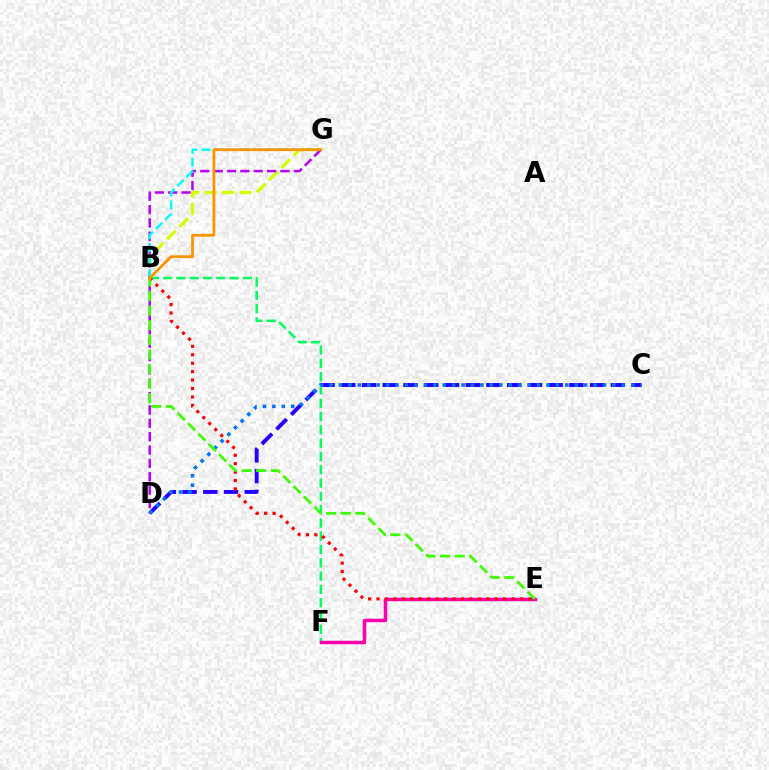{('B', 'G'): [{'color': '#d1ff00', 'line_style': 'dashed', 'thickness': 2.36}, {'color': '#00fff6', 'line_style': 'dashed', 'thickness': 1.75}, {'color': '#ff9400', 'line_style': 'solid', 'thickness': 2.01}], ('B', 'F'): [{'color': '#00ff5c', 'line_style': 'dashed', 'thickness': 1.81}], ('E', 'F'): [{'color': '#ff00ac', 'line_style': 'solid', 'thickness': 2.51}], ('D', 'G'): [{'color': '#b900ff', 'line_style': 'dashed', 'thickness': 1.81}], ('C', 'D'): [{'color': '#2500ff', 'line_style': 'dashed', 'thickness': 2.82}, {'color': '#0074ff', 'line_style': 'dotted', 'thickness': 2.56}], ('B', 'E'): [{'color': '#ff0000', 'line_style': 'dotted', 'thickness': 2.29}, {'color': '#3dff00', 'line_style': 'dashed', 'thickness': 1.99}]}